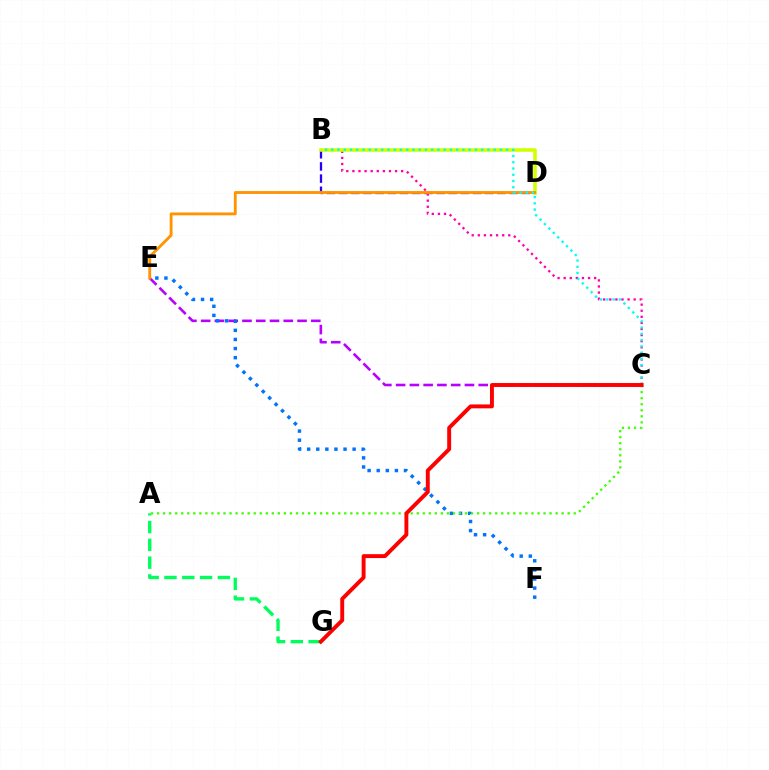{('C', 'E'): [{'color': '#b900ff', 'line_style': 'dashed', 'thickness': 1.87}], ('B', 'D'): [{'color': '#2500ff', 'line_style': 'dashed', 'thickness': 1.65}, {'color': '#d1ff00', 'line_style': 'solid', 'thickness': 2.57}], ('B', 'C'): [{'color': '#ff00ac', 'line_style': 'dotted', 'thickness': 1.66}, {'color': '#00fff6', 'line_style': 'dotted', 'thickness': 1.7}], ('E', 'F'): [{'color': '#0074ff', 'line_style': 'dotted', 'thickness': 2.47}], ('A', 'G'): [{'color': '#00ff5c', 'line_style': 'dashed', 'thickness': 2.42}], ('D', 'E'): [{'color': '#ff9400', 'line_style': 'solid', 'thickness': 2.05}], ('A', 'C'): [{'color': '#3dff00', 'line_style': 'dotted', 'thickness': 1.64}], ('C', 'G'): [{'color': '#ff0000', 'line_style': 'solid', 'thickness': 2.82}]}